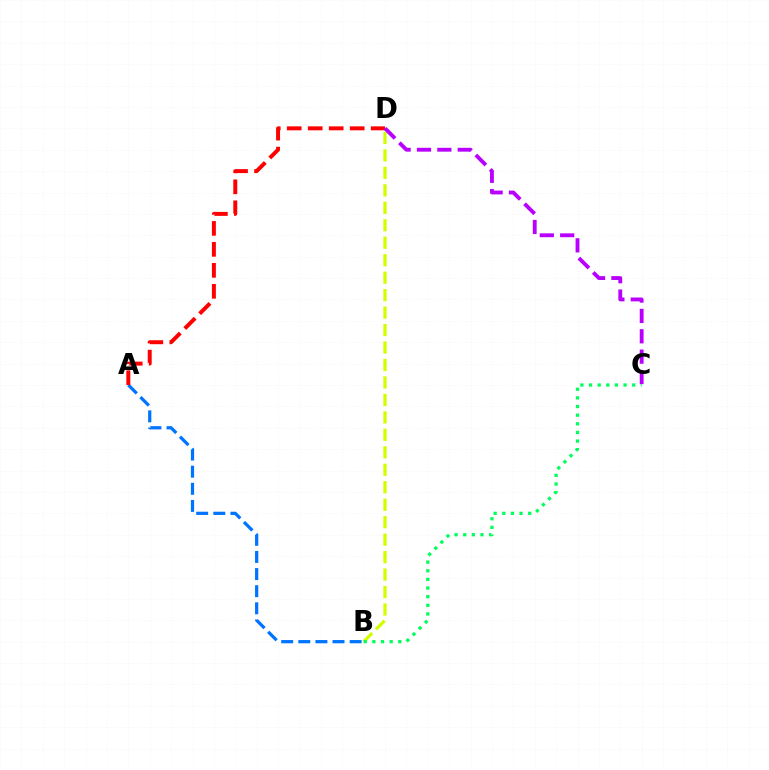{('A', 'B'): [{'color': '#0074ff', 'line_style': 'dashed', 'thickness': 2.33}], ('B', 'D'): [{'color': '#d1ff00', 'line_style': 'dashed', 'thickness': 2.37}], ('B', 'C'): [{'color': '#00ff5c', 'line_style': 'dotted', 'thickness': 2.35}], ('A', 'D'): [{'color': '#ff0000', 'line_style': 'dashed', 'thickness': 2.85}], ('C', 'D'): [{'color': '#b900ff', 'line_style': 'dashed', 'thickness': 2.77}]}